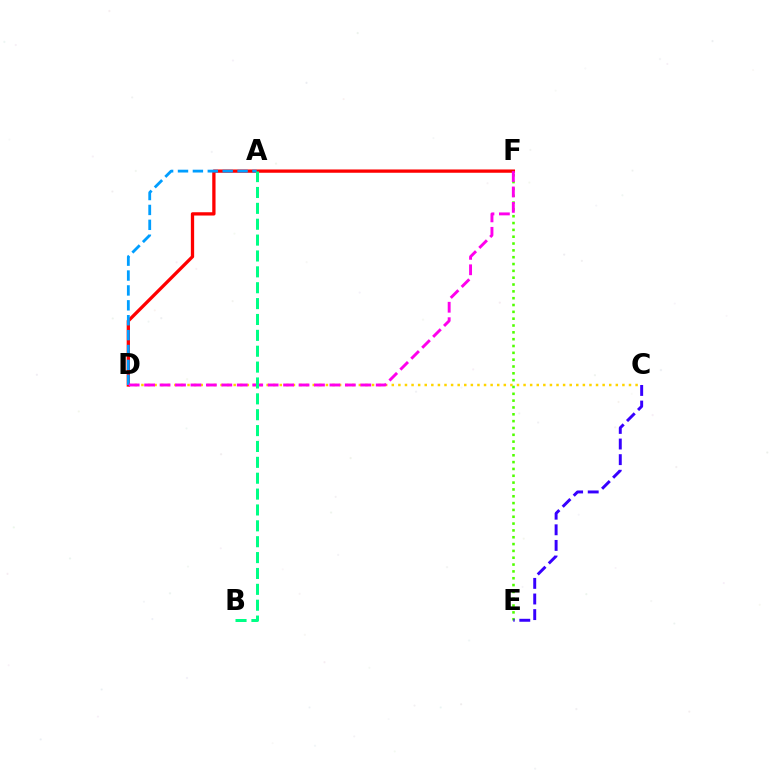{('C', 'D'): [{'color': '#ffd500', 'line_style': 'dotted', 'thickness': 1.79}], ('D', 'F'): [{'color': '#ff0000', 'line_style': 'solid', 'thickness': 2.37}, {'color': '#ff00ed', 'line_style': 'dashed', 'thickness': 2.1}], ('E', 'F'): [{'color': '#4fff00', 'line_style': 'dotted', 'thickness': 1.86}], ('C', 'E'): [{'color': '#3700ff', 'line_style': 'dashed', 'thickness': 2.12}], ('A', 'D'): [{'color': '#009eff', 'line_style': 'dashed', 'thickness': 2.02}], ('A', 'B'): [{'color': '#00ff86', 'line_style': 'dashed', 'thickness': 2.16}]}